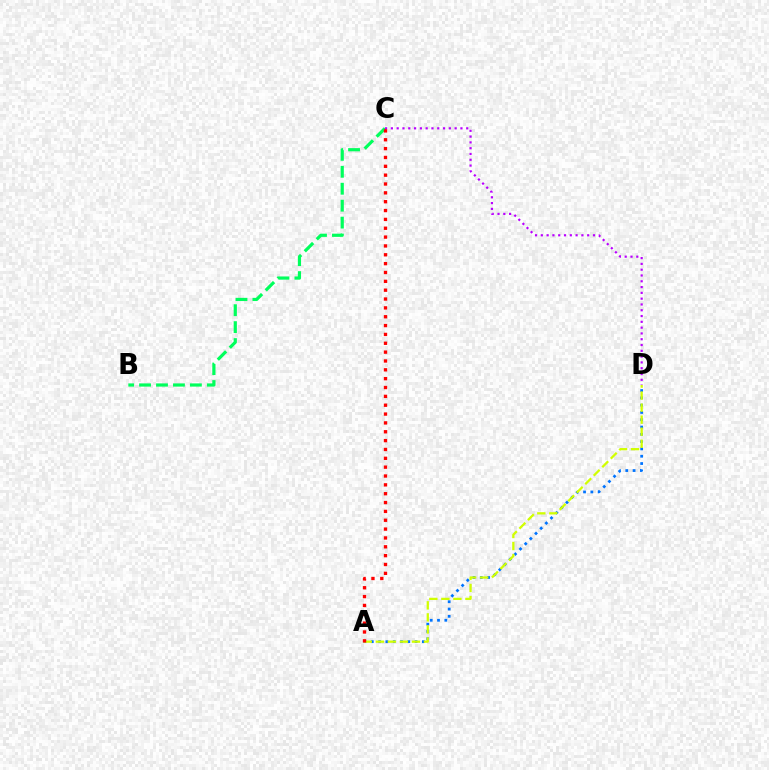{('B', 'C'): [{'color': '#00ff5c', 'line_style': 'dashed', 'thickness': 2.3}], ('A', 'D'): [{'color': '#0074ff', 'line_style': 'dotted', 'thickness': 1.98}, {'color': '#d1ff00', 'line_style': 'dashed', 'thickness': 1.63}], ('C', 'D'): [{'color': '#b900ff', 'line_style': 'dotted', 'thickness': 1.57}], ('A', 'C'): [{'color': '#ff0000', 'line_style': 'dotted', 'thickness': 2.4}]}